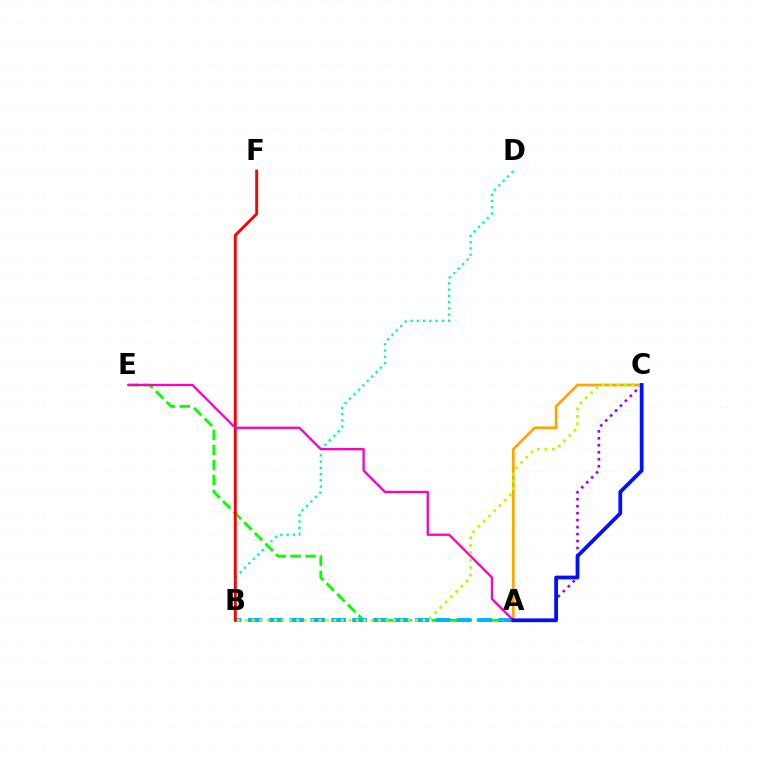{('B', 'D'): [{'color': '#00ff9d', 'line_style': 'dotted', 'thickness': 1.7}], ('A', 'C'): [{'color': '#9b00ff', 'line_style': 'dotted', 'thickness': 1.89}, {'color': '#ffa500', 'line_style': 'solid', 'thickness': 1.95}, {'color': '#0010ff', 'line_style': 'solid', 'thickness': 2.72}], ('A', 'E'): [{'color': '#08ff00', 'line_style': 'dashed', 'thickness': 2.04}, {'color': '#ff00bd', 'line_style': 'solid', 'thickness': 1.65}], ('A', 'B'): [{'color': '#00b5ff', 'line_style': 'dashed', 'thickness': 2.84}], ('B', 'F'): [{'color': '#ff0000', 'line_style': 'solid', 'thickness': 2.08}], ('B', 'C'): [{'color': '#b3ff00', 'line_style': 'dotted', 'thickness': 2.02}]}